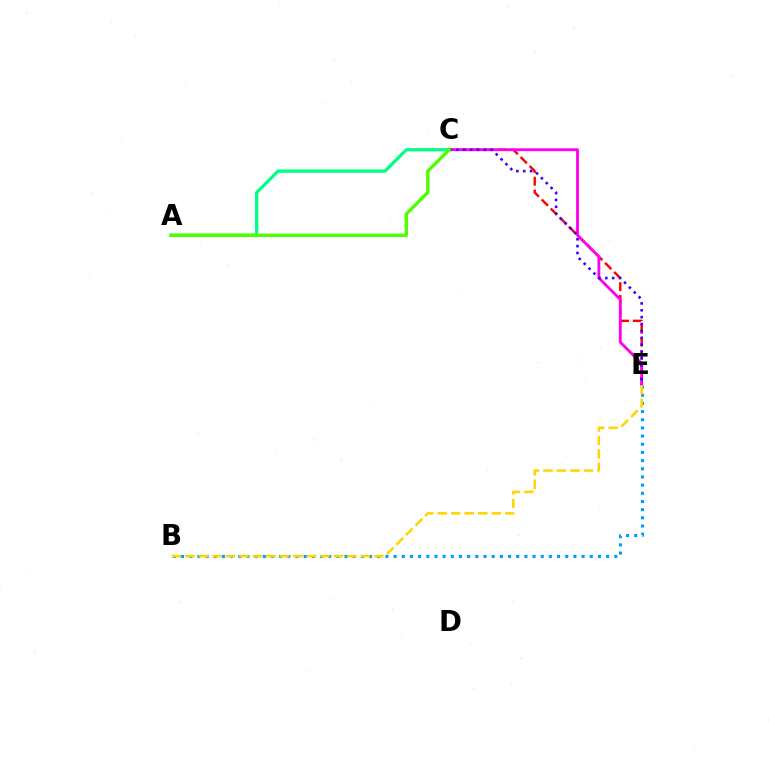{('C', 'E'): [{'color': '#ff0000', 'line_style': 'dashed', 'thickness': 1.74}, {'color': '#ff00ed', 'line_style': 'solid', 'thickness': 2.04}, {'color': '#3700ff', 'line_style': 'dotted', 'thickness': 1.87}], ('A', 'C'): [{'color': '#00ff86', 'line_style': 'solid', 'thickness': 2.36}, {'color': '#4fff00', 'line_style': 'solid', 'thickness': 2.44}], ('B', 'E'): [{'color': '#009eff', 'line_style': 'dotted', 'thickness': 2.22}, {'color': '#ffd500', 'line_style': 'dashed', 'thickness': 1.83}]}